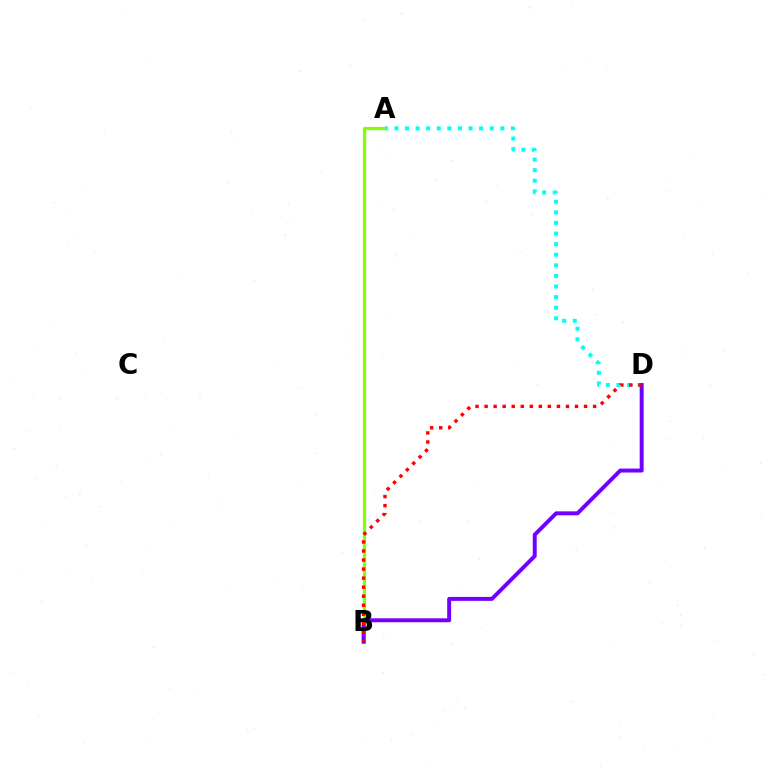{('A', 'B'): [{'color': '#84ff00', 'line_style': 'solid', 'thickness': 2.33}], ('A', 'D'): [{'color': '#00fff6', 'line_style': 'dotted', 'thickness': 2.88}], ('B', 'D'): [{'color': '#7200ff', 'line_style': 'solid', 'thickness': 2.85}, {'color': '#ff0000', 'line_style': 'dotted', 'thickness': 2.46}]}